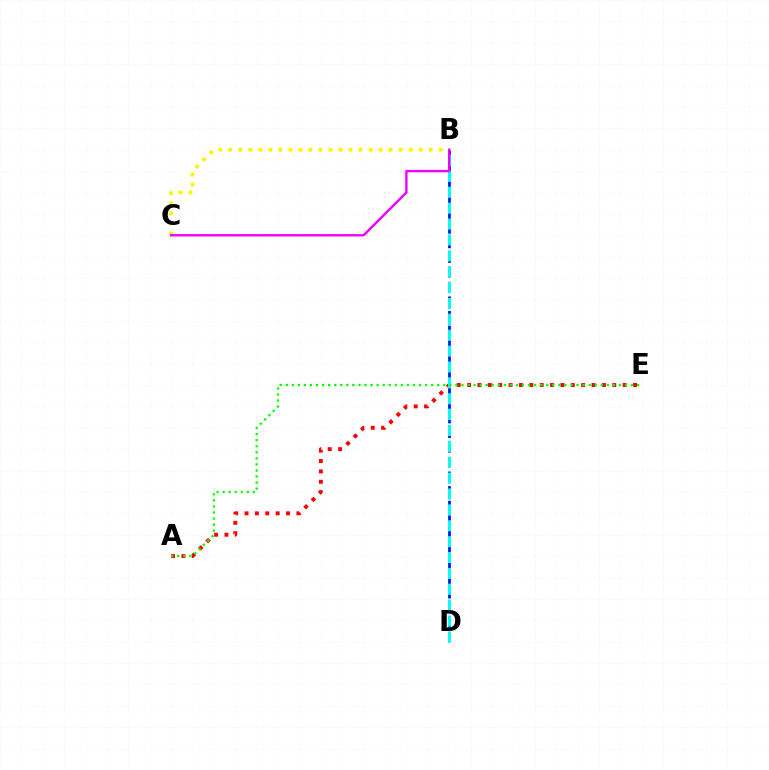{('B', 'D'): [{'color': '#0010ff', 'line_style': 'dashed', 'thickness': 1.98}, {'color': '#00fff6', 'line_style': 'dashed', 'thickness': 2.16}], ('A', 'E'): [{'color': '#ff0000', 'line_style': 'dotted', 'thickness': 2.82}, {'color': '#08ff00', 'line_style': 'dotted', 'thickness': 1.65}], ('B', 'C'): [{'color': '#fcf500', 'line_style': 'dotted', 'thickness': 2.72}, {'color': '#ee00ff', 'line_style': 'solid', 'thickness': 1.7}]}